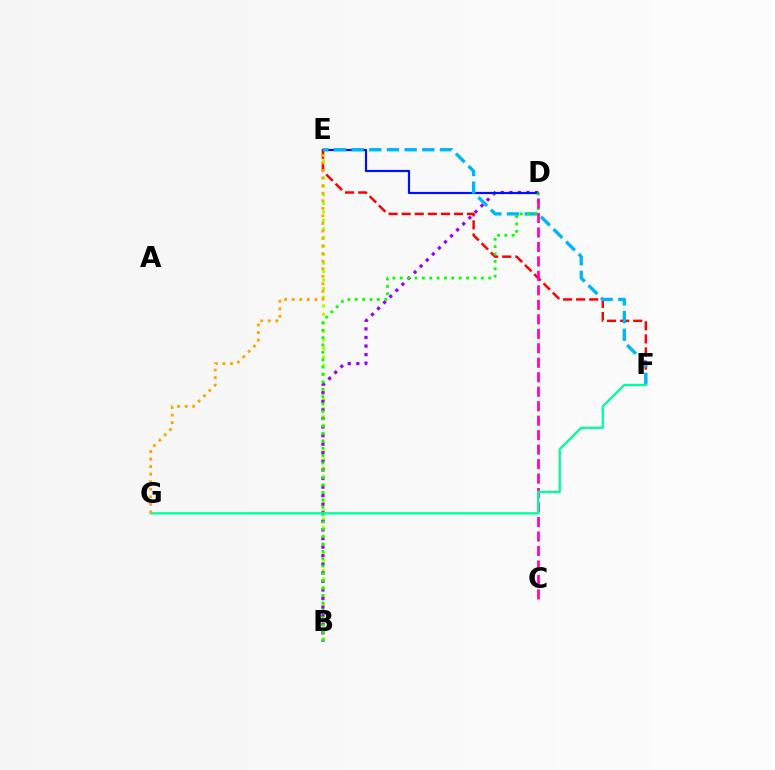{('B', 'E'): [{'color': '#b3ff00', 'line_style': 'dotted', 'thickness': 2.32}], ('B', 'D'): [{'color': '#9b00ff', 'line_style': 'dotted', 'thickness': 2.33}, {'color': '#08ff00', 'line_style': 'dotted', 'thickness': 2.0}], ('D', 'E'): [{'color': '#0010ff', 'line_style': 'solid', 'thickness': 1.58}], ('E', 'F'): [{'color': '#ff0000', 'line_style': 'dashed', 'thickness': 1.78}, {'color': '#00b5ff', 'line_style': 'dashed', 'thickness': 2.4}], ('C', 'D'): [{'color': '#ff00bd', 'line_style': 'dashed', 'thickness': 1.97}], ('F', 'G'): [{'color': '#00ff9d', 'line_style': 'solid', 'thickness': 1.68}], ('E', 'G'): [{'color': '#ffa500', 'line_style': 'dotted', 'thickness': 2.05}]}